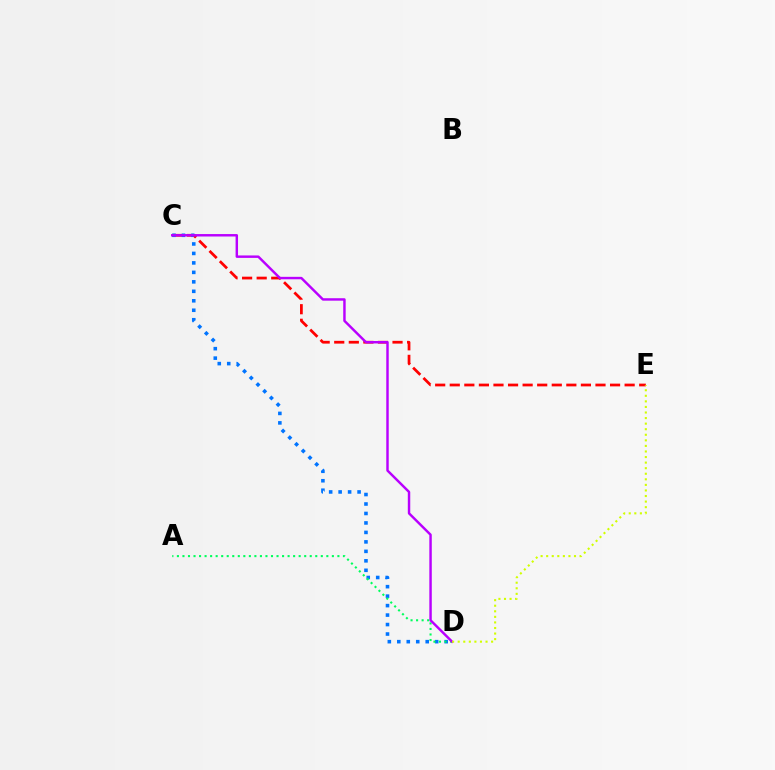{('C', 'E'): [{'color': '#ff0000', 'line_style': 'dashed', 'thickness': 1.98}], ('C', 'D'): [{'color': '#0074ff', 'line_style': 'dotted', 'thickness': 2.57}, {'color': '#b900ff', 'line_style': 'solid', 'thickness': 1.76}], ('A', 'D'): [{'color': '#00ff5c', 'line_style': 'dotted', 'thickness': 1.5}], ('D', 'E'): [{'color': '#d1ff00', 'line_style': 'dotted', 'thickness': 1.51}]}